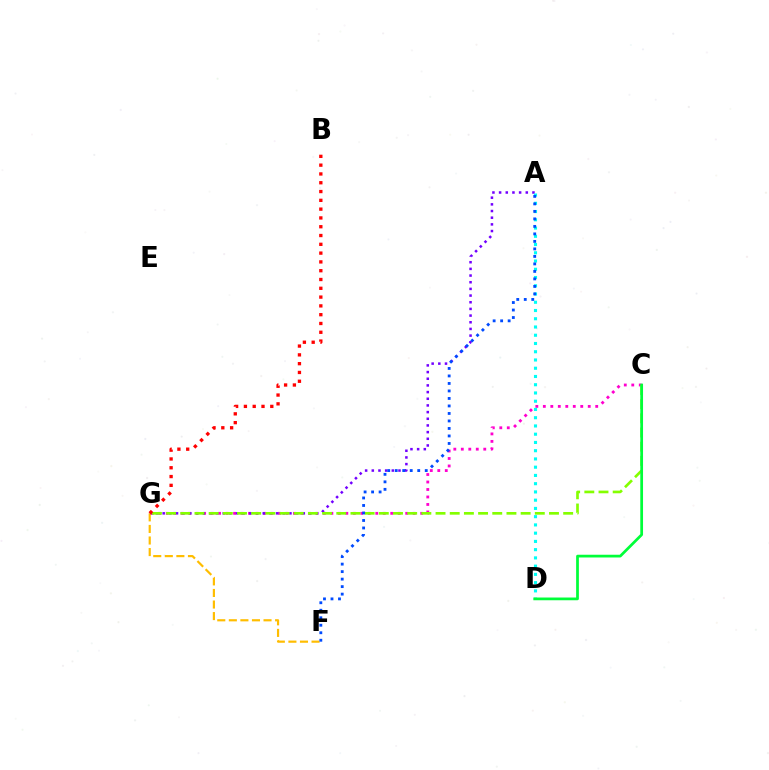{('C', 'G'): [{'color': '#ff00cf', 'line_style': 'dotted', 'thickness': 2.03}, {'color': '#84ff00', 'line_style': 'dashed', 'thickness': 1.93}], ('A', 'G'): [{'color': '#7200ff', 'line_style': 'dotted', 'thickness': 1.81}], ('F', 'G'): [{'color': '#ffbd00', 'line_style': 'dashed', 'thickness': 1.57}], ('A', 'D'): [{'color': '#00fff6', 'line_style': 'dotted', 'thickness': 2.24}], ('B', 'G'): [{'color': '#ff0000', 'line_style': 'dotted', 'thickness': 2.39}], ('A', 'F'): [{'color': '#004bff', 'line_style': 'dotted', 'thickness': 2.04}], ('C', 'D'): [{'color': '#00ff39', 'line_style': 'solid', 'thickness': 1.97}]}